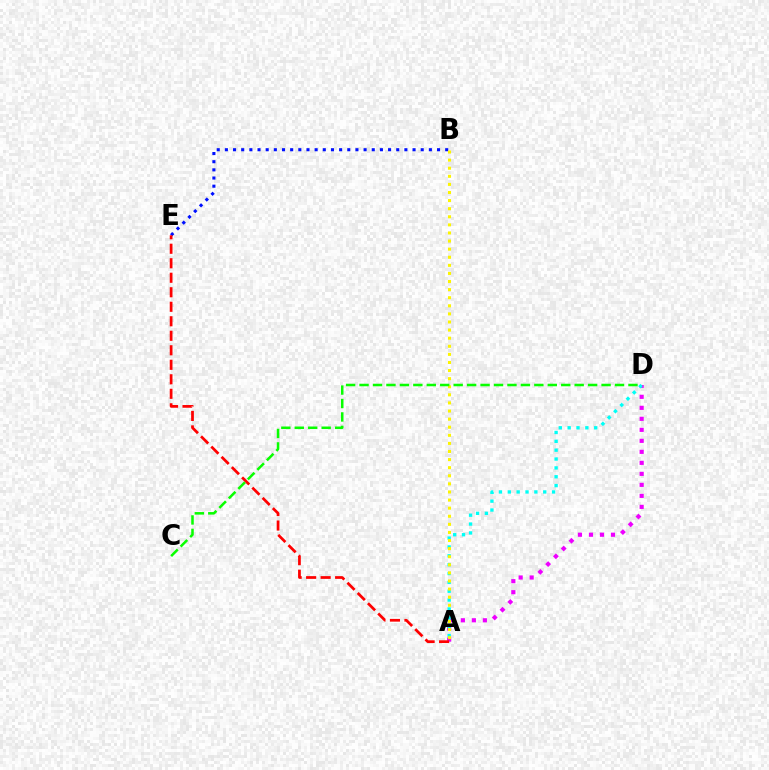{('A', 'D'): [{'color': '#ee00ff', 'line_style': 'dotted', 'thickness': 2.99}, {'color': '#00fff6', 'line_style': 'dotted', 'thickness': 2.41}], ('B', 'E'): [{'color': '#0010ff', 'line_style': 'dotted', 'thickness': 2.22}], ('A', 'B'): [{'color': '#fcf500', 'line_style': 'dotted', 'thickness': 2.2}], ('A', 'E'): [{'color': '#ff0000', 'line_style': 'dashed', 'thickness': 1.97}], ('C', 'D'): [{'color': '#08ff00', 'line_style': 'dashed', 'thickness': 1.83}]}